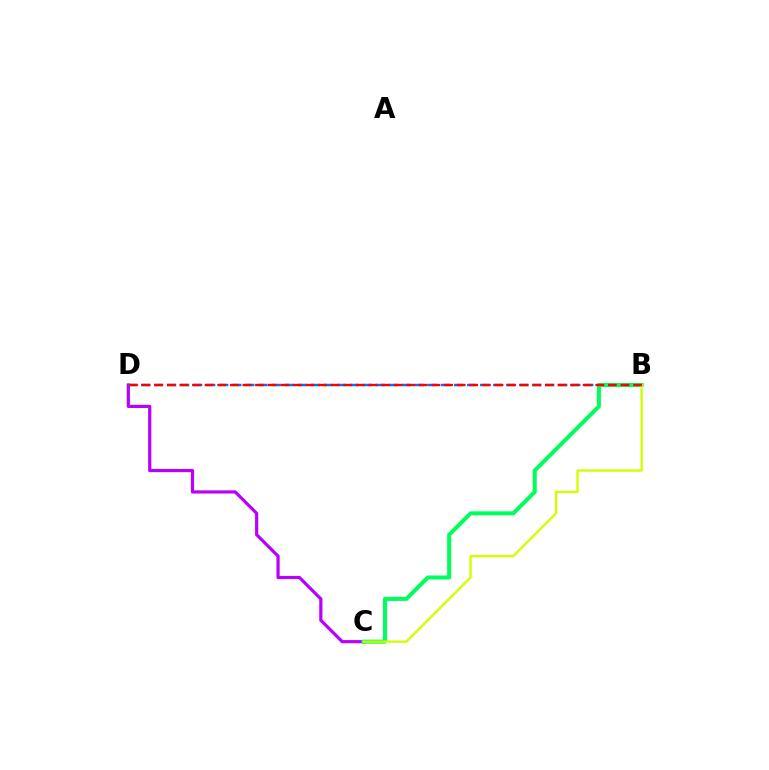{('C', 'D'): [{'color': '#b900ff', 'line_style': 'solid', 'thickness': 2.31}], ('B', 'D'): [{'color': '#0074ff', 'line_style': 'dashed', 'thickness': 1.77}, {'color': '#ff0000', 'line_style': 'dashed', 'thickness': 1.71}], ('B', 'C'): [{'color': '#00ff5c', 'line_style': 'solid', 'thickness': 2.91}, {'color': '#d1ff00', 'line_style': 'solid', 'thickness': 1.69}]}